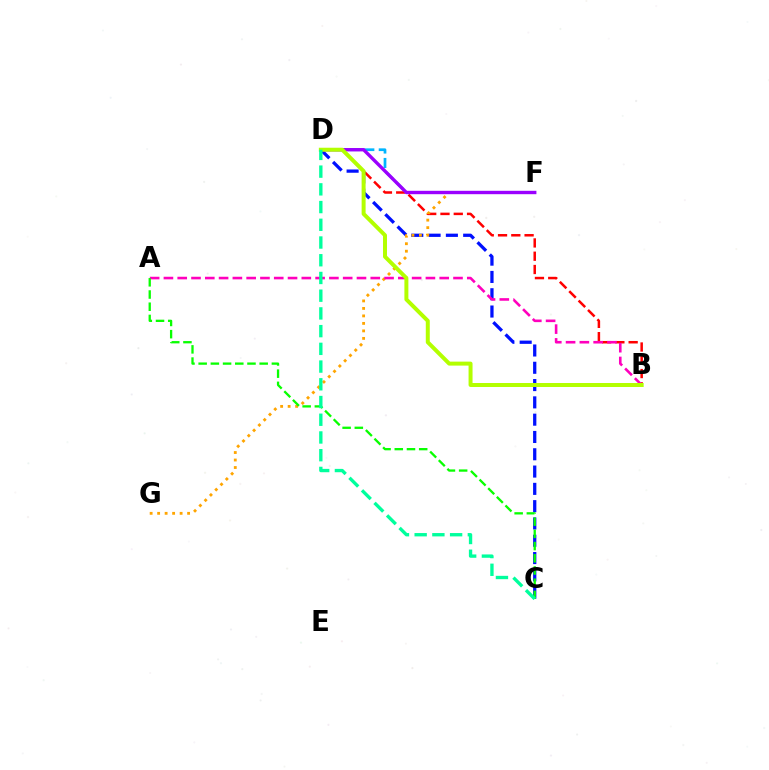{('B', 'D'): [{'color': '#ff0000', 'line_style': 'dashed', 'thickness': 1.8}, {'color': '#b3ff00', 'line_style': 'solid', 'thickness': 2.86}], ('D', 'F'): [{'color': '#00b5ff', 'line_style': 'dashed', 'thickness': 1.97}, {'color': '#9b00ff', 'line_style': 'solid', 'thickness': 2.44}], ('C', 'D'): [{'color': '#0010ff', 'line_style': 'dashed', 'thickness': 2.35}, {'color': '#00ff9d', 'line_style': 'dashed', 'thickness': 2.41}], ('F', 'G'): [{'color': '#ffa500', 'line_style': 'dotted', 'thickness': 2.04}], ('A', 'B'): [{'color': '#ff00bd', 'line_style': 'dashed', 'thickness': 1.87}], ('A', 'C'): [{'color': '#08ff00', 'line_style': 'dashed', 'thickness': 1.66}]}